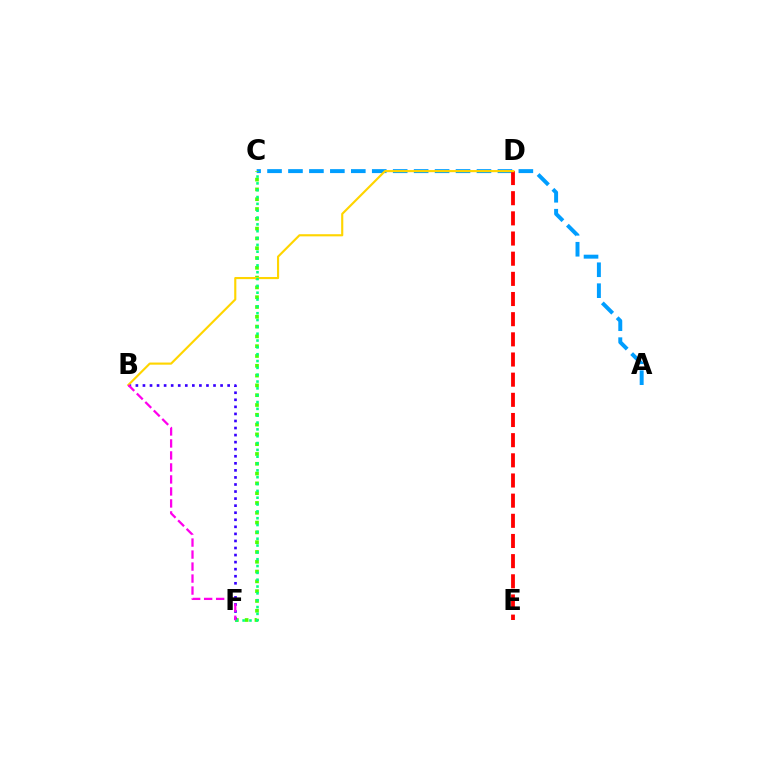{('A', 'C'): [{'color': '#009eff', 'line_style': 'dashed', 'thickness': 2.85}], ('D', 'E'): [{'color': '#ff0000', 'line_style': 'dashed', 'thickness': 2.74}], ('C', 'F'): [{'color': '#4fff00', 'line_style': 'dotted', 'thickness': 2.66}, {'color': '#00ff86', 'line_style': 'dotted', 'thickness': 1.86}], ('B', 'F'): [{'color': '#3700ff', 'line_style': 'dotted', 'thickness': 1.92}, {'color': '#ff00ed', 'line_style': 'dashed', 'thickness': 1.63}], ('B', 'D'): [{'color': '#ffd500', 'line_style': 'solid', 'thickness': 1.54}]}